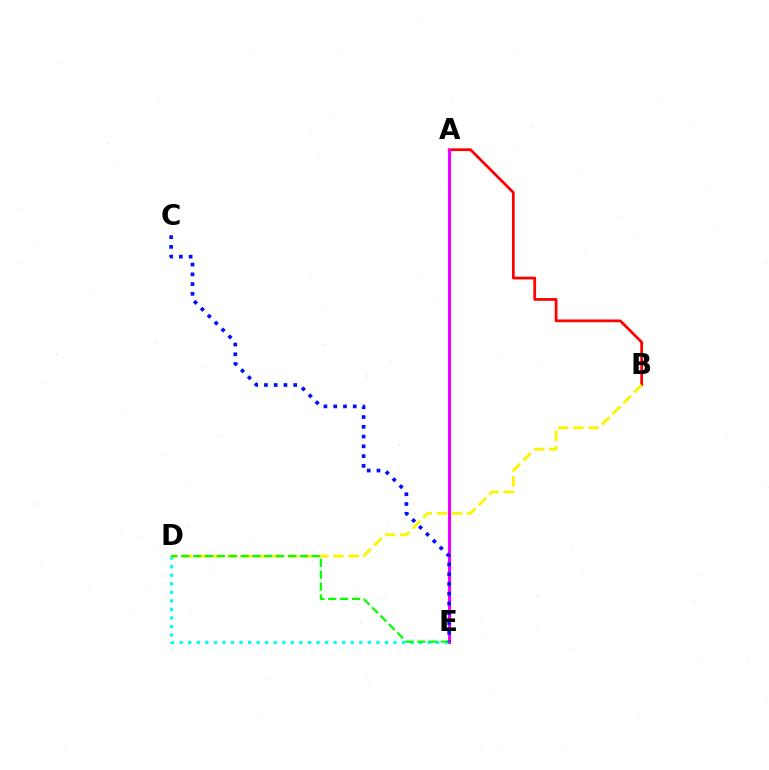{('A', 'B'): [{'color': '#ff0000', 'line_style': 'solid', 'thickness': 1.98}], ('A', 'E'): [{'color': '#ee00ff', 'line_style': 'solid', 'thickness': 2.26}], ('D', 'E'): [{'color': '#00fff6', 'line_style': 'dotted', 'thickness': 2.32}, {'color': '#08ff00', 'line_style': 'dashed', 'thickness': 1.61}], ('B', 'D'): [{'color': '#fcf500', 'line_style': 'dashed', 'thickness': 2.06}], ('C', 'E'): [{'color': '#0010ff', 'line_style': 'dotted', 'thickness': 2.65}]}